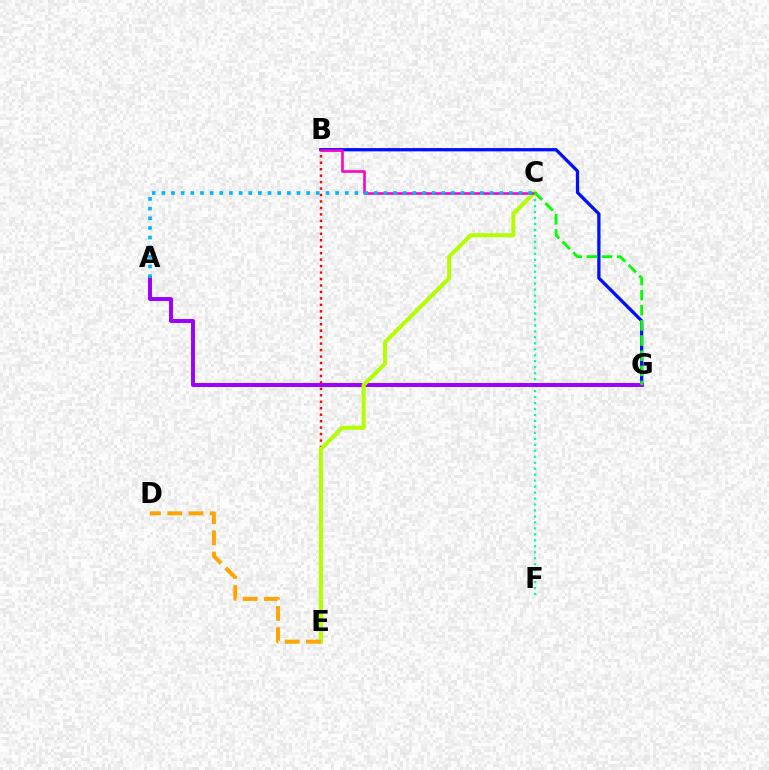{('B', 'G'): [{'color': '#0010ff', 'line_style': 'solid', 'thickness': 2.36}], ('C', 'F'): [{'color': '#00ff9d', 'line_style': 'dotted', 'thickness': 1.62}], ('B', 'E'): [{'color': '#ff0000', 'line_style': 'dotted', 'thickness': 1.76}], ('A', 'G'): [{'color': '#9b00ff', 'line_style': 'solid', 'thickness': 2.84}], ('C', 'E'): [{'color': '#b3ff00', 'line_style': 'solid', 'thickness': 2.9}], ('B', 'C'): [{'color': '#ff00bd', 'line_style': 'solid', 'thickness': 1.84}], ('C', 'G'): [{'color': '#08ff00', 'line_style': 'dashed', 'thickness': 2.06}], ('D', 'E'): [{'color': '#ffa500', 'line_style': 'dashed', 'thickness': 2.88}], ('A', 'C'): [{'color': '#00b5ff', 'line_style': 'dotted', 'thickness': 2.62}]}